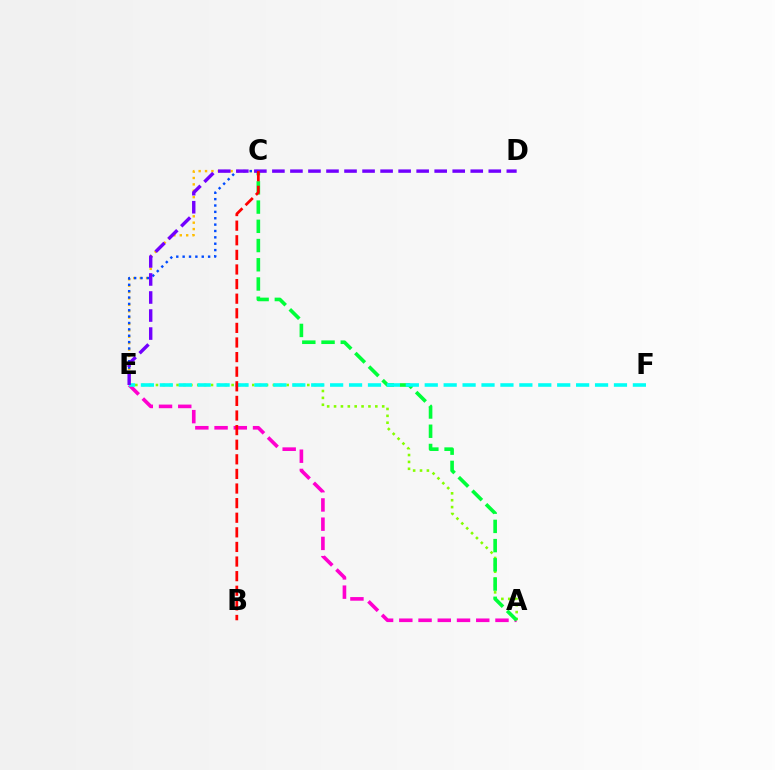{('A', 'E'): [{'color': '#84ff00', 'line_style': 'dotted', 'thickness': 1.87}, {'color': '#ff00cf', 'line_style': 'dashed', 'thickness': 2.61}], ('C', 'E'): [{'color': '#ffbd00', 'line_style': 'dotted', 'thickness': 1.74}, {'color': '#004bff', 'line_style': 'dotted', 'thickness': 1.73}], ('A', 'C'): [{'color': '#00ff39', 'line_style': 'dashed', 'thickness': 2.61}], ('E', 'F'): [{'color': '#00fff6', 'line_style': 'dashed', 'thickness': 2.57}], ('D', 'E'): [{'color': '#7200ff', 'line_style': 'dashed', 'thickness': 2.45}], ('B', 'C'): [{'color': '#ff0000', 'line_style': 'dashed', 'thickness': 1.98}]}